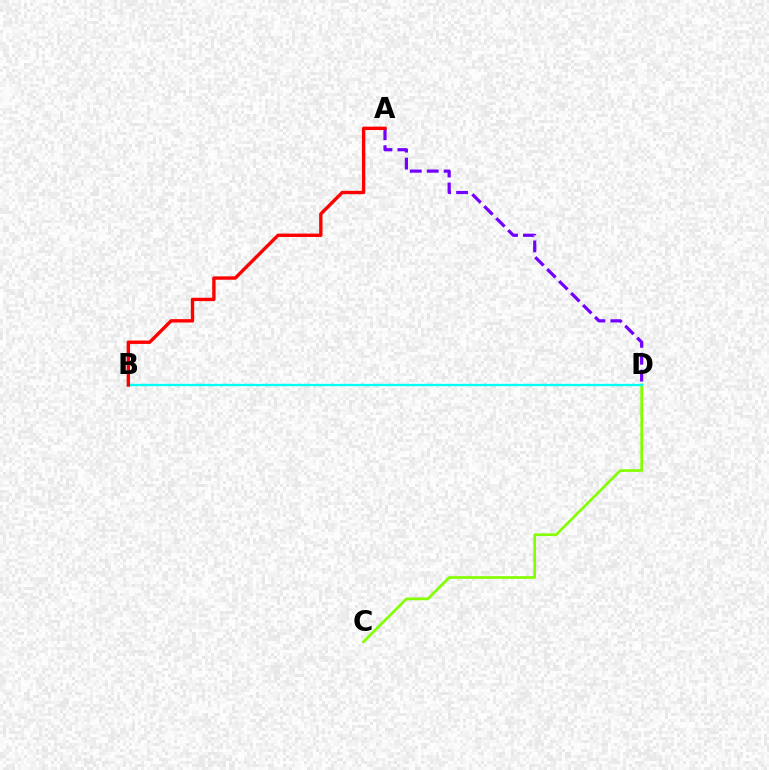{('C', 'D'): [{'color': '#84ff00', 'line_style': 'solid', 'thickness': 1.94}], ('A', 'D'): [{'color': '#7200ff', 'line_style': 'dashed', 'thickness': 2.3}], ('B', 'D'): [{'color': '#00fff6', 'line_style': 'solid', 'thickness': 1.68}], ('A', 'B'): [{'color': '#ff0000', 'line_style': 'solid', 'thickness': 2.43}]}